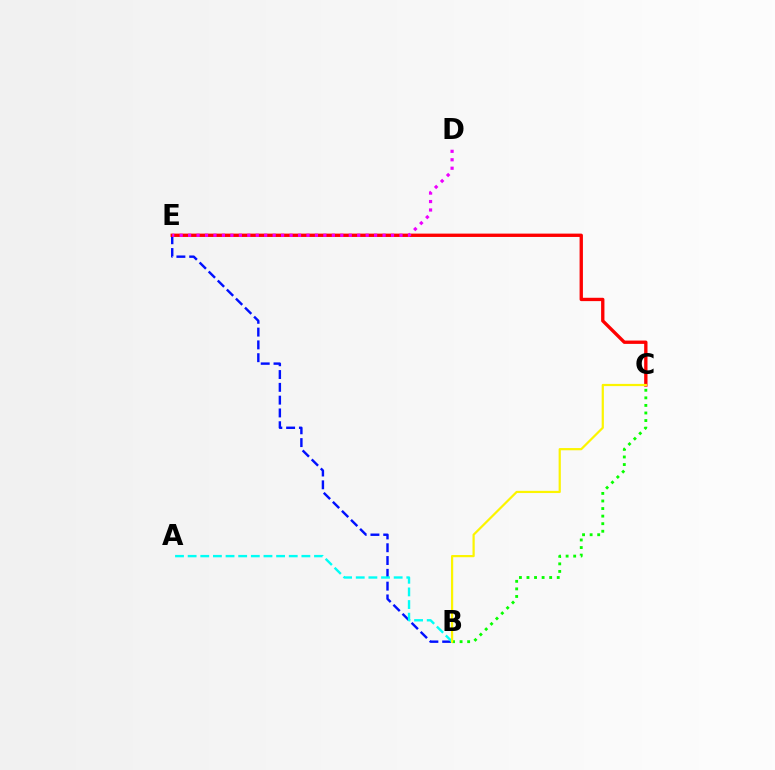{('B', 'E'): [{'color': '#0010ff', 'line_style': 'dashed', 'thickness': 1.74}], ('B', 'C'): [{'color': '#08ff00', 'line_style': 'dotted', 'thickness': 2.06}, {'color': '#fcf500', 'line_style': 'solid', 'thickness': 1.59}], ('A', 'B'): [{'color': '#00fff6', 'line_style': 'dashed', 'thickness': 1.72}], ('C', 'E'): [{'color': '#ff0000', 'line_style': 'solid', 'thickness': 2.4}], ('D', 'E'): [{'color': '#ee00ff', 'line_style': 'dotted', 'thickness': 2.3}]}